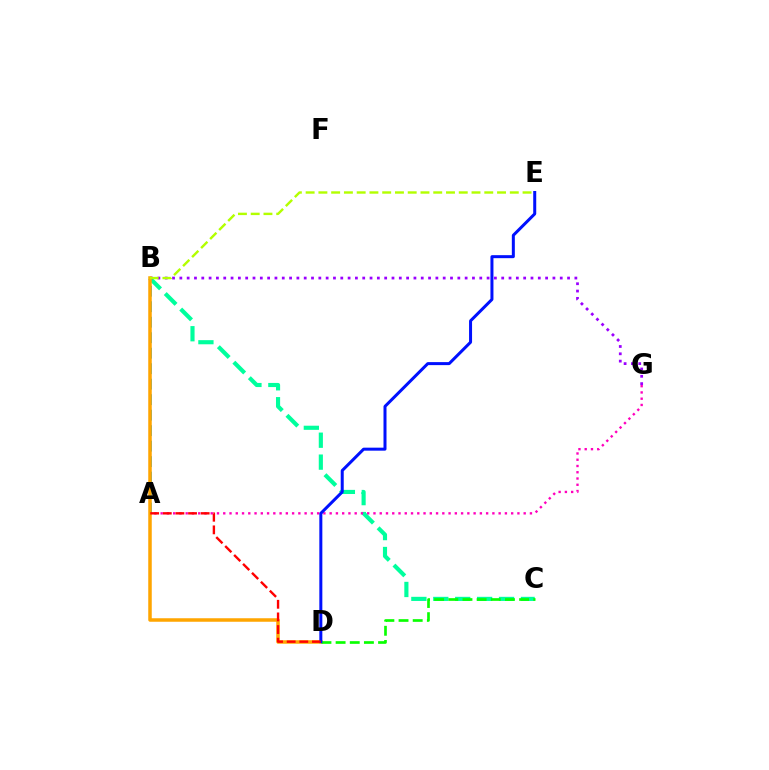{('A', 'B'): [{'color': '#00b5ff', 'line_style': 'dashed', 'thickness': 2.1}], ('B', 'C'): [{'color': '#00ff9d', 'line_style': 'dashed', 'thickness': 2.98}], ('A', 'G'): [{'color': '#ff00bd', 'line_style': 'dotted', 'thickness': 1.7}], ('B', 'G'): [{'color': '#9b00ff', 'line_style': 'dotted', 'thickness': 1.99}], ('B', 'D'): [{'color': '#ffa500', 'line_style': 'solid', 'thickness': 2.52}], ('C', 'D'): [{'color': '#08ff00', 'line_style': 'dashed', 'thickness': 1.92}], ('D', 'E'): [{'color': '#0010ff', 'line_style': 'solid', 'thickness': 2.16}], ('A', 'D'): [{'color': '#ff0000', 'line_style': 'dashed', 'thickness': 1.72}], ('B', 'E'): [{'color': '#b3ff00', 'line_style': 'dashed', 'thickness': 1.73}]}